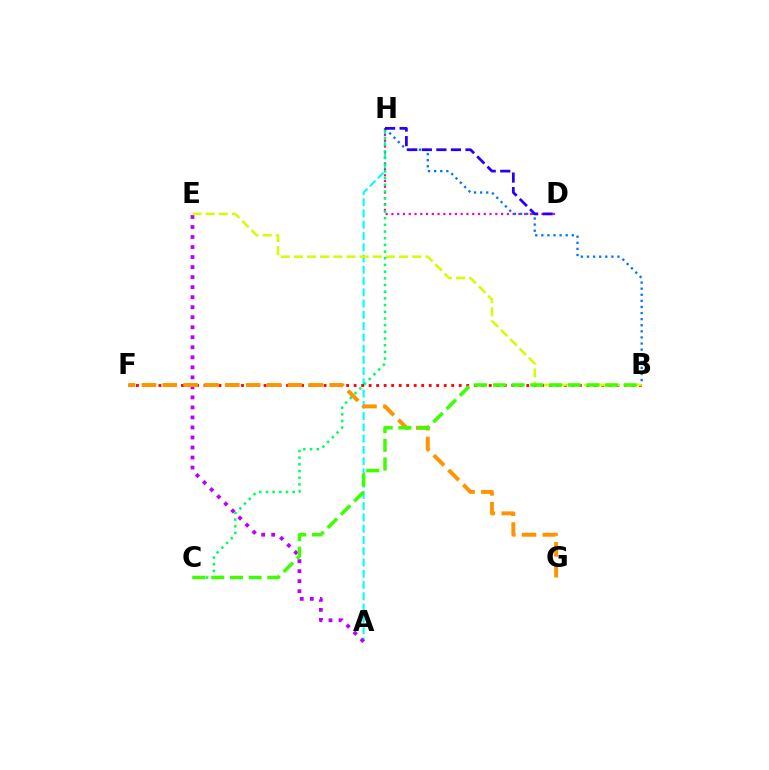{('A', 'H'): [{'color': '#00fff6', 'line_style': 'dashed', 'thickness': 1.53}], ('D', 'H'): [{'color': '#ff00ac', 'line_style': 'dotted', 'thickness': 1.57}, {'color': '#2500ff', 'line_style': 'dashed', 'thickness': 1.98}], ('A', 'E'): [{'color': '#b900ff', 'line_style': 'dotted', 'thickness': 2.72}], ('B', 'F'): [{'color': '#ff0000', 'line_style': 'dotted', 'thickness': 2.04}], ('F', 'G'): [{'color': '#ff9400', 'line_style': 'dashed', 'thickness': 2.83}], ('B', 'H'): [{'color': '#0074ff', 'line_style': 'dotted', 'thickness': 1.66}], ('B', 'E'): [{'color': '#d1ff00', 'line_style': 'dashed', 'thickness': 1.79}], ('C', 'H'): [{'color': '#00ff5c', 'line_style': 'dotted', 'thickness': 1.82}], ('B', 'C'): [{'color': '#3dff00', 'line_style': 'dashed', 'thickness': 2.54}]}